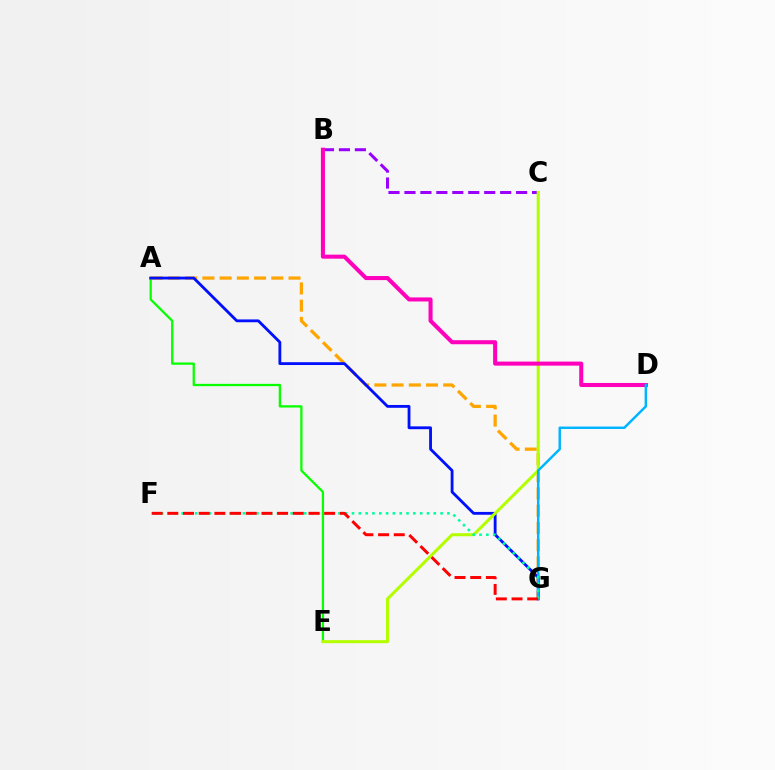{('A', 'E'): [{'color': '#08ff00', 'line_style': 'solid', 'thickness': 1.64}], ('B', 'C'): [{'color': '#9b00ff', 'line_style': 'dashed', 'thickness': 2.17}], ('A', 'G'): [{'color': '#ffa500', 'line_style': 'dashed', 'thickness': 2.34}, {'color': '#0010ff', 'line_style': 'solid', 'thickness': 2.03}], ('C', 'E'): [{'color': '#b3ff00', 'line_style': 'solid', 'thickness': 2.18}], ('B', 'D'): [{'color': '#ff00bd', 'line_style': 'solid', 'thickness': 2.92}], ('D', 'G'): [{'color': '#00b5ff', 'line_style': 'solid', 'thickness': 1.78}], ('F', 'G'): [{'color': '#00ff9d', 'line_style': 'dotted', 'thickness': 1.85}, {'color': '#ff0000', 'line_style': 'dashed', 'thickness': 2.13}]}